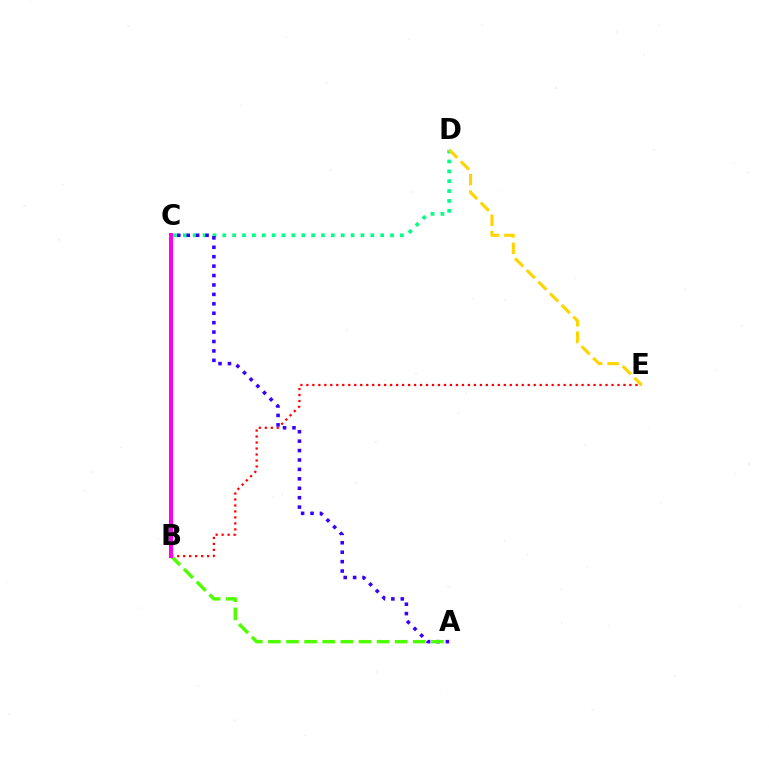{('B', 'E'): [{'color': '#ff0000', 'line_style': 'dotted', 'thickness': 1.63}], ('C', 'D'): [{'color': '#00ff86', 'line_style': 'dotted', 'thickness': 2.68}], ('A', 'C'): [{'color': '#3700ff', 'line_style': 'dotted', 'thickness': 2.56}], ('D', 'E'): [{'color': '#ffd500', 'line_style': 'dashed', 'thickness': 2.24}], ('B', 'C'): [{'color': '#009eff', 'line_style': 'solid', 'thickness': 1.92}, {'color': '#ff00ed', 'line_style': 'solid', 'thickness': 2.89}], ('A', 'B'): [{'color': '#4fff00', 'line_style': 'dashed', 'thickness': 2.46}]}